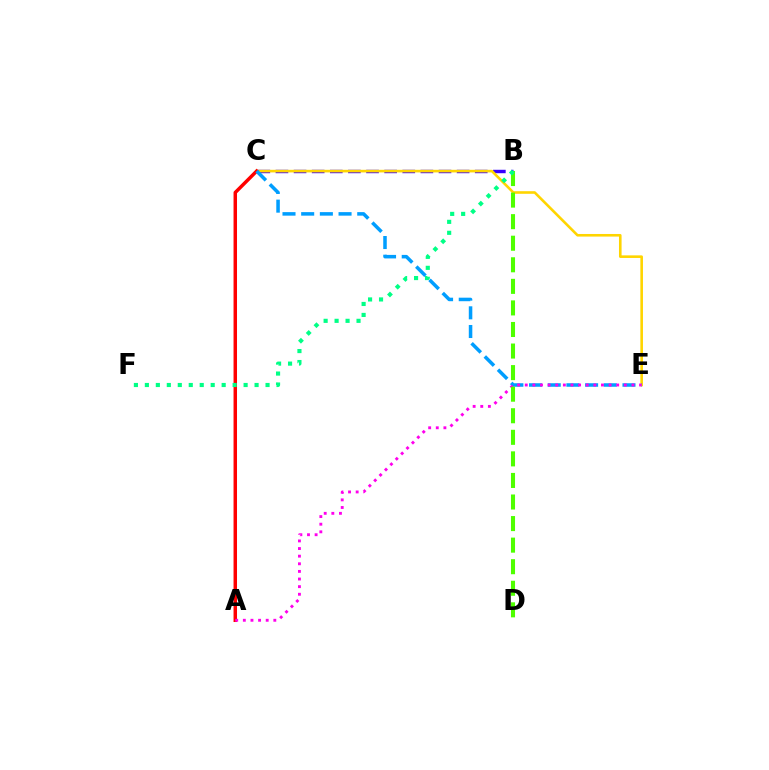{('B', 'C'): [{'color': '#3700ff', 'line_style': 'dashed', 'thickness': 2.46}], ('C', 'E'): [{'color': '#ffd500', 'line_style': 'solid', 'thickness': 1.87}, {'color': '#009eff', 'line_style': 'dashed', 'thickness': 2.54}], ('A', 'C'): [{'color': '#ff0000', 'line_style': 'solid', 'thickness': 2.5}], ('A', 'E'): [{'color': '#ff00ed', 'line_style': 'dotted', 'thickness': 2.07}], ('B', 'D'): [{'color': '#4fff00', 'line_style': 'dashed', 'thickness': 2.93}], ('B', 'F'): [{'color': '#00ff86', 'line_style': 'dotted', 'thickness': 2.98}]}